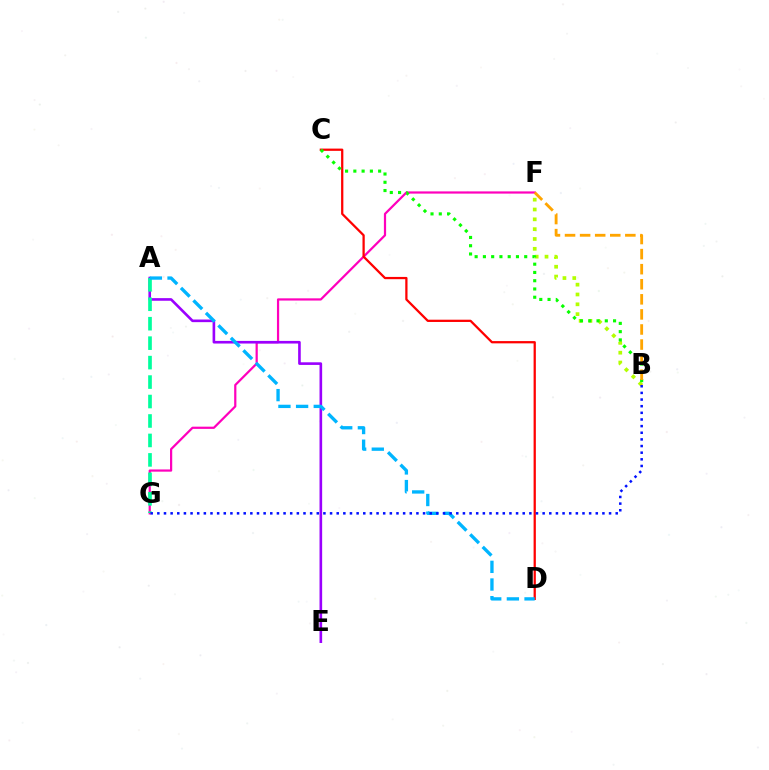{('B', 'F'): [{'color': '#b3ff00', 'line_style': 'dotted', 'thickness': 2.67}, {'color': '#ffa500', 'line_style': 'dashed', 'thickness': 2.05}], ('F', 'G'): [{'color': '#ff00bd', 'line_style': 'solid', 'thickness': 1.6}], ('C', 'D'): [{'color': '#ff0000', 'line_style': 'solid', 'thickness': 1.63}], ('A', 'E'): [{'color': '#9b00ff', 'line_style': 'solid', 'thickness': 1.89}], ('A', 'G'): [{'color': '#00ff9d', 'line_style': 'dashed', 'thickness': 2.64}], ('A', 'D'): [{'color': '#00b5ff', 'line_style': 'dashed', 'thickness': 2.4}], ('B', 'C'): [{'color': '#08ff00', 'line_style': 'dotted', 'thickness': 2.25}], ('B', 'G'): [{'color': '#0010ff', 'line_style': 'dotted', 'thickness': 1.8}]}